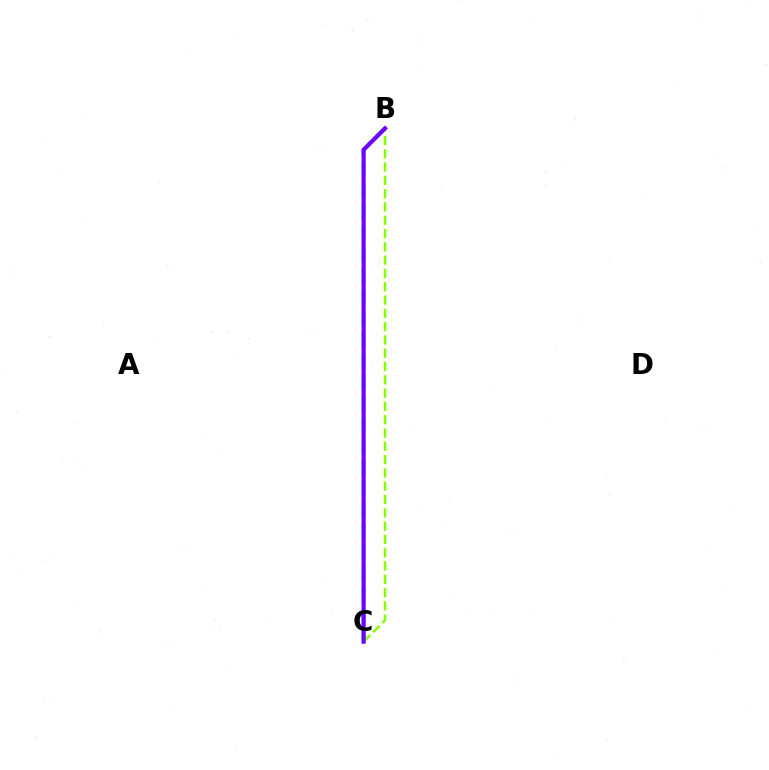{('B', 'C'): [{'color': '#00fff6', 'line_style': 'dashed', 'thickness': 2.89}, {'color': '#ff0000', 'line_style': 'dotted', 'thickness': 1.73}, {'color': '#84ff00', 'line_style': 'dashed', 'thickness': 1.81}, {'color': '#7200ff', 'line_style': 'solid', 'thickness': 2.98}]}